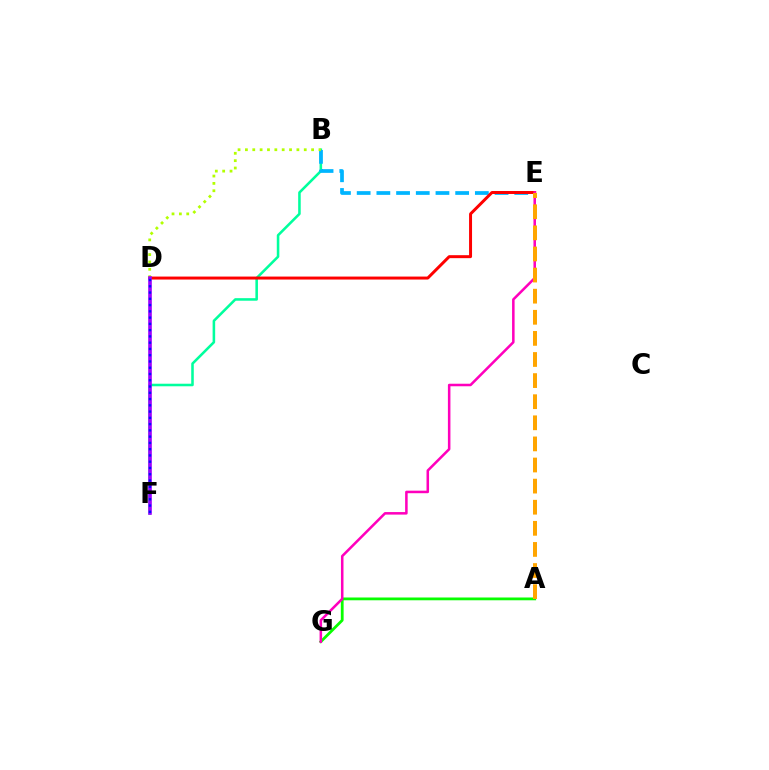{('B', 'F'): [{'color': '#00ff9d', 'line_style': 'solid', 'thickness': 1.84}], ('B', 'E'): [{'color': '#00b5ff', 'line_style': 'dashed', 'thickness': 2.68}], ('A', 'G'): [{'color': '#08ff00', 'line_style': 'solid', 'thickness': 2.01}], ('D', 'E'): [{'color': '#ff0000', 'line_style': 'solid', 'thickness': 2.14}], ('B', 'D'): [{'color': '#b3ff00', 'line_style': 'dotted', 'thickness': 2.0}], ('D', 'F'): [{'color': '#9b00ff', 'line_style': 'solid', 'thickness': 2.6}, {'color': '#0010ff', 'line_style': 'dotted', 'thickness': 1.7}], ('E', 'G'): [{'color': '#ff00bd', 'line_style': 'solid', 'thickness': 1.83}], ('A', 'E'): [{'color': '#ffa500', 'line_style': 'dashed', 'thickness': 2.87}]}